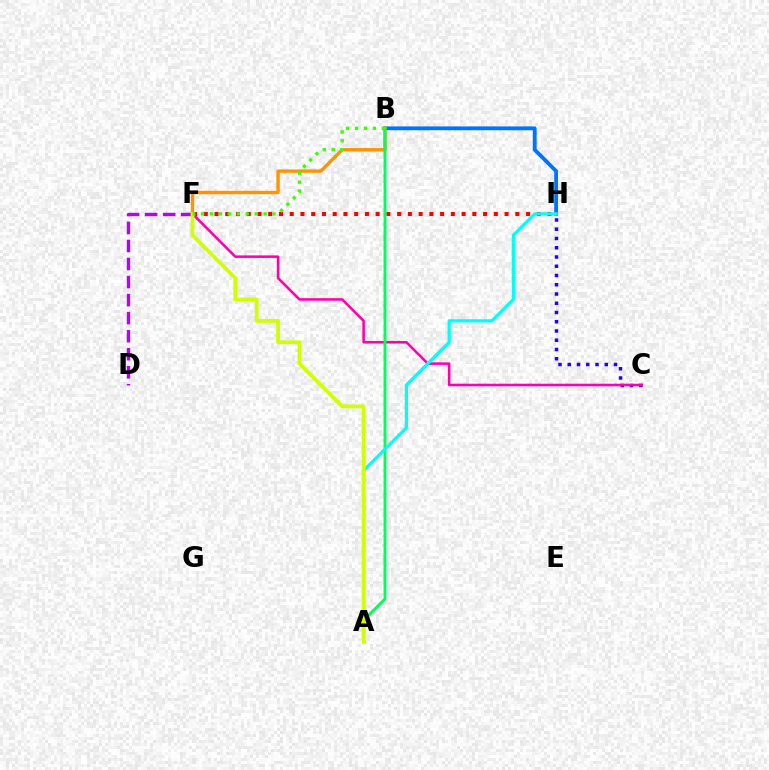{('B', 'H'): [{'color': '#0074ff', 'line_style': 'solid', 'thickness': 2.77}], ('B', 'F'): [{'color': '#ff9400', 'line_style': 'solid', 'thickness': 2.43}, {'color': '#3dff00', 'line_style': 'dotted', 'thickness': 2.43}], ('C', 'H'): [{'color': '#2500ff', 'line_style': 'dotted', 'thickness': 2.51}], ('F', 'H'): [{'color': '#ff0000', 'line_style': 'dotted', 'thickness': 2.92}], ('C', 'F'): [{'color': '#ff00ac', 'line_style': 'solid', 'thickness': 1.83}], ('A', 'B'): [{'color': '#00ff5c', 'line_style': 'solid', 'thickness': 2.09}], ('D', 'F'): [{'color': '#b900ff', 'line_style': 'dashed', 'thickness': 2.45}], ('A', 'H'): [{'color': '#00fff6', 'line_style': 'solid', 'thickness': 2.29}], ('A', 'F'): [{'color': '#d1ff00', 'line_style': 'solid', 'thickness': 2.7}]}